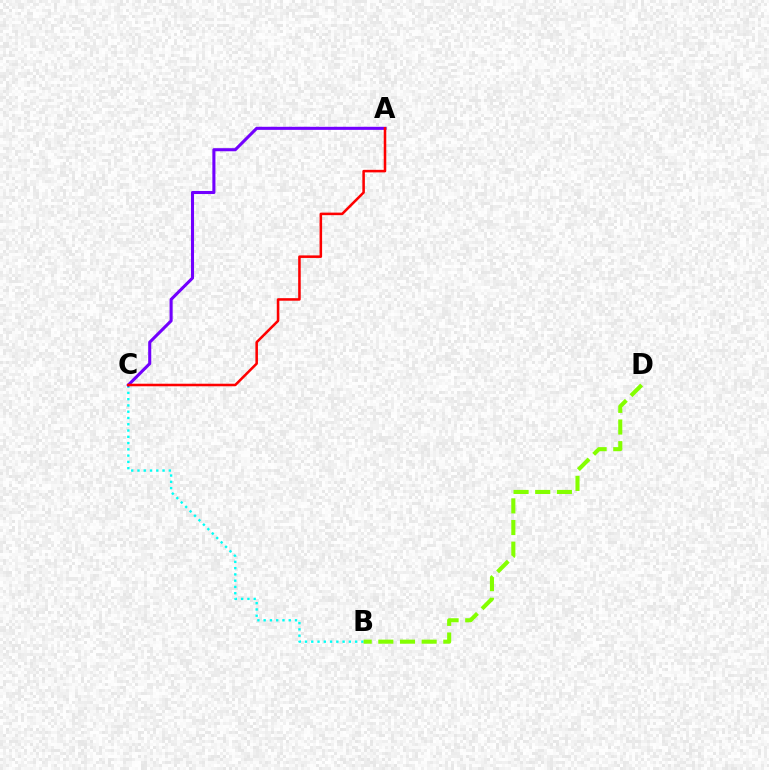{('B', 'C'): [{'color': '#00fff6', 'line_style': 'dotted', 'thickness': 1.7}], ('A', 'C'): [{'color': '#7200ff', 'line_style': 'solid', 'thickness': 2.21}, {'color': '#ff0000', 'line_style': 'solid', 'thickness': 1.83}], ('B', 'D'): [{'color': '#84ff00', 'line_style': 'dashed', 'thickness': 2.94}]}